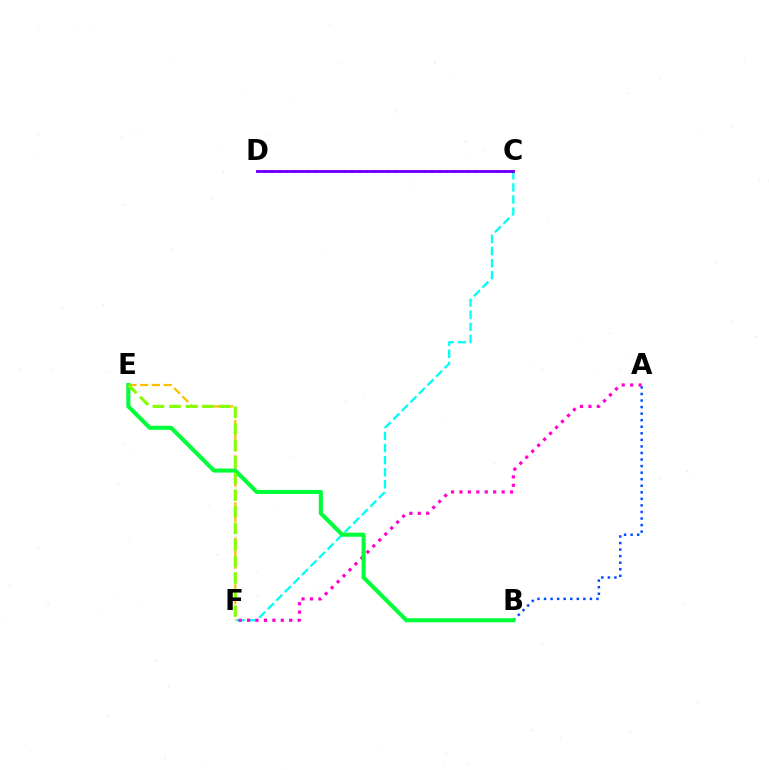{('C', 'F'): [{'color': '#00fff6', 'line_style': 'dashed', 'thickness': 1.64}], ('E', 'F'): [{'color': '#ffbd00', 'line_style': 'dashed', 'thickness': 1.6}, {'color': '#84ff00', 'line_style': 'dashed', 'thickness': 2.25}], ('C', 'D'): [{'color': '#ff0000', 'line_style': 'dotted', 'thickness': 1.98}, {'color': '#7200ff', 'line_style': 'solid', 'thickness': 2.08}], ('A', 'B'): [{'color': '#004bff', 'line_style': 'dotted', 'thickness': 1.78}], ('A', 'F'): [{'color': '#ff00cf', 'line_style': 'dotted', 'thickness': 2.29}], ('B', 'E'): [{'color': '#00ff39', 'line_style': 'solid', 'thickness': 2.93}]}